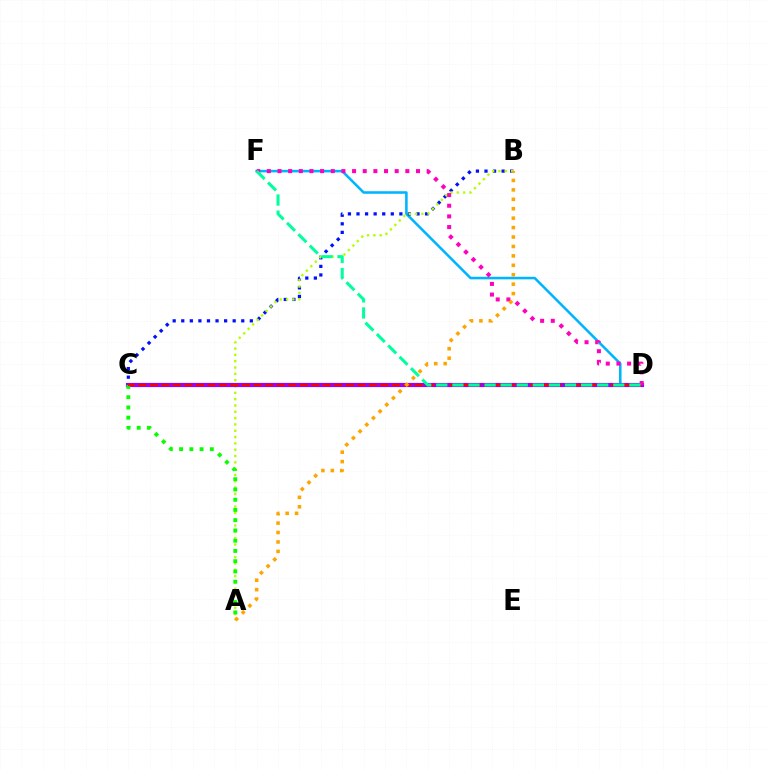{('D', 'F'): [{'color': '#00b5ff', 'line_style': 'solid', 'thickness': 1.84}, {'color': '#ff00bd', 'line_style': 'dotted', 'thickness': 2.89}, {'color': '#00ff9d', 'line_style': 'dashed', 'thickness': 2.19}], ('B', 'C'): [{'color': '#0010ff', 'line_style': 'dotted', 'thickness': 2.33}], ('A', 'B'): [{'color': '#b3ff00', 'line_style': 'dotted', 'thickness': 1.72}, {'color': '#ffa500', 'line_style': 'dotted', 'thickness': 2.56}], ('C', 'D'): [{'color': '#9b00ff', 'line_style': 'solid', 'thickness': 2.99}, {'color': '#ff0000', 'line_style': 'dashed', 'thickness': 1.57}], ('A', 'C'): [{'color': '#08ff00', 'line_style': 'dotted', 'thickness': 2.78}]}